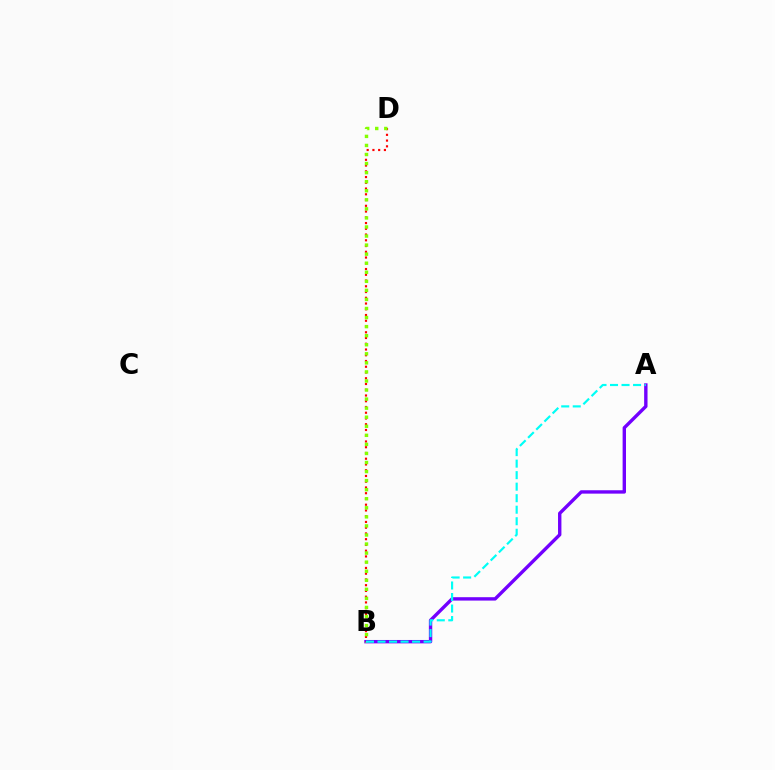{('A', 'B'): [{'color': '#7200ff', 'line_style': 'solid', 'thickness': 2.44}, {'color': '#00fff6', 'line_style': 'dashed', 'thickness': 1.57}], ('B', 'D'): [{'color': '#ff0000', 'line_style': 'dotted', 'thickness': 1.56}, {'color': '#84ff00', 'line_style': 'dotted', 'thickness': 2.46}]}